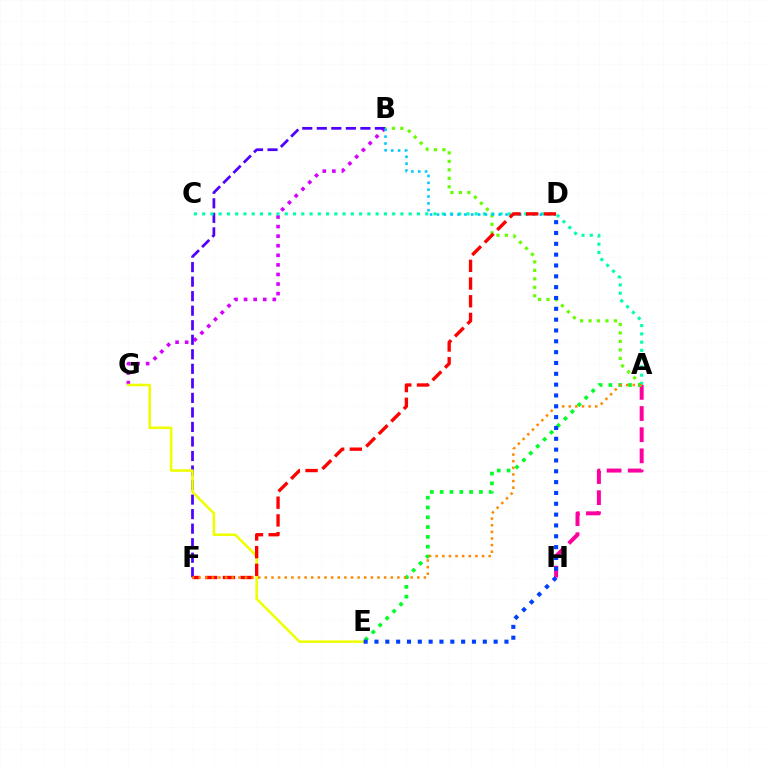{('B', 'G'): [{'color': '#d600ff', 'line_style': 'dotted', 'thickness': 2.6}], ('A', 'B'): [{'color': '#66ff00', 'line_style': 'dotted', 'thickness': 2.3}], ('A', 'H'): [{'color': '#ff00a0', 'line_style': 'dashed', 'thickness': 2.87}], ('A', 'E'): [{'color': '#00ff27', 'line_style': 'dotted', 'thickness': 2.66}], ('B', 'F'): [{'color': '#4f00ff', 'line_style': 'dashed', 'thickness': 1.97}], ('E', 'G'): [{'color': '#eeff00', 'line_style': 'solid', 'thickness': 1.82}], ('A', 'C'): [{'color': '#00ffaf', 'line_style': 'dotted', 'thickness': 2.24}], ('B', 'D'): [{'color': '#00c7ff', 'line_style': 'dotted', 'thickness': 1.86}], ('D', 'F'): [{'color': '#ff0000', 'line_style': 'dashed', 'thickness': 2.41}], ('A', 'F'): [{'color': '#ff8800', 'line_style': 'dotted', 'thickness': 1.8}], ('D', 'E'): [{'color': '#003fff', 'line_style': 'dotted', 'thickness': 2.94}]}